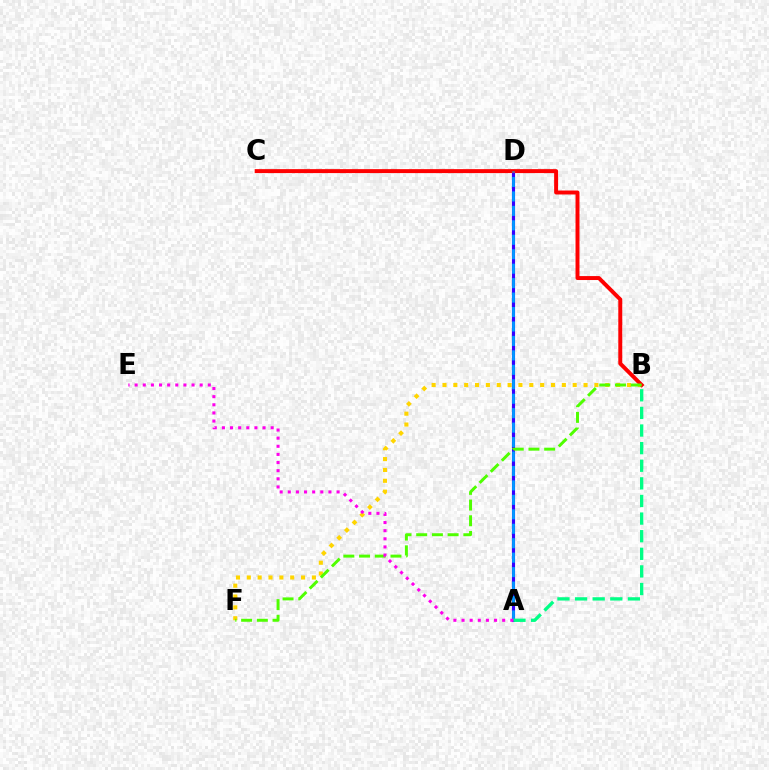{('B', 'F'): [{'color': '#ffd500', 'line_style': 'dotted', 'thickness': 2.95}, {'color': '#4fff00', 'line_style': 'dashed', 'thickness': 2.13}], ('A', 'D'): [{'color': '#3700ff', 'line_style': 'solid', 'thickness': 2.24}, {'color': '#009eff', 'line_style': 'dashed', 'thickness': 1.96}], ('B', 'C'): [{'color': '#ff0000', 'line_style': 'solid', 'thickness': 2.85}], ('A', 'B'): [{'color': '#00ff86', 'line_style': 'dashed', 'thickness': 2.39}], ('A', 'E'): [{'color': '#ff00ed', 'line_style': 'dotted', 'thickness': 2.21}]}